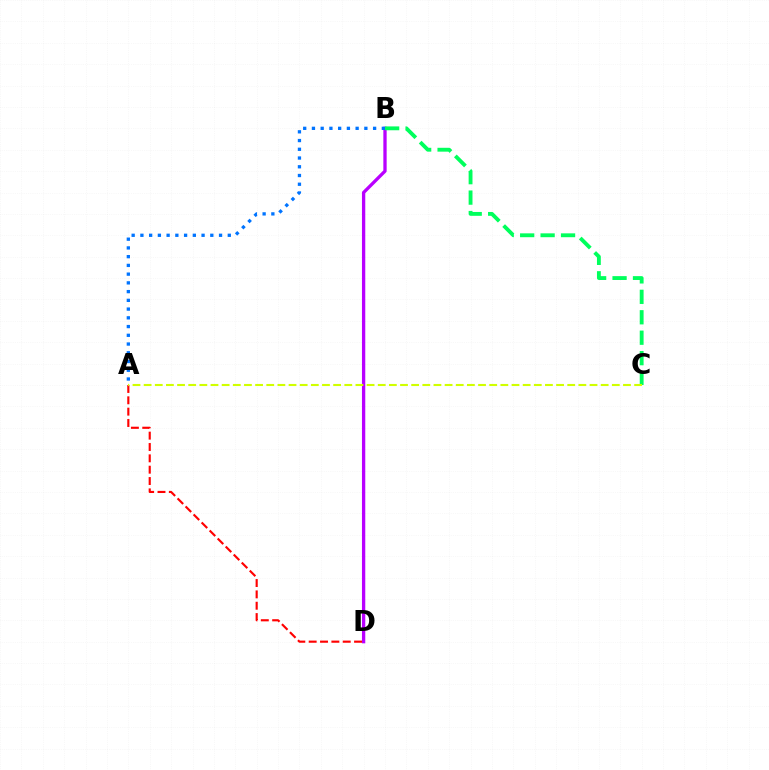{('B', 'D'): [{'color': '#b900ff', 'line_style': 'solid', 'thickness': 2.38}], ('A', 'D'): [{'color': '#ff0000', 'line_style': 'dashed', 'thickness': 1.54}], ('B', 'C'): [{'color': '#00ff5c', 'line_style': 'dashed', 'thickness': 2.78}], ('A', 'C'): [{'color': '#d1ff00', 'line_style': 'dashed', 'thickness': 1.51}], ('A', 'B'): [{'color': '#0074ff', 'line_style': 'dotted', 'thickness': 2.37}]}